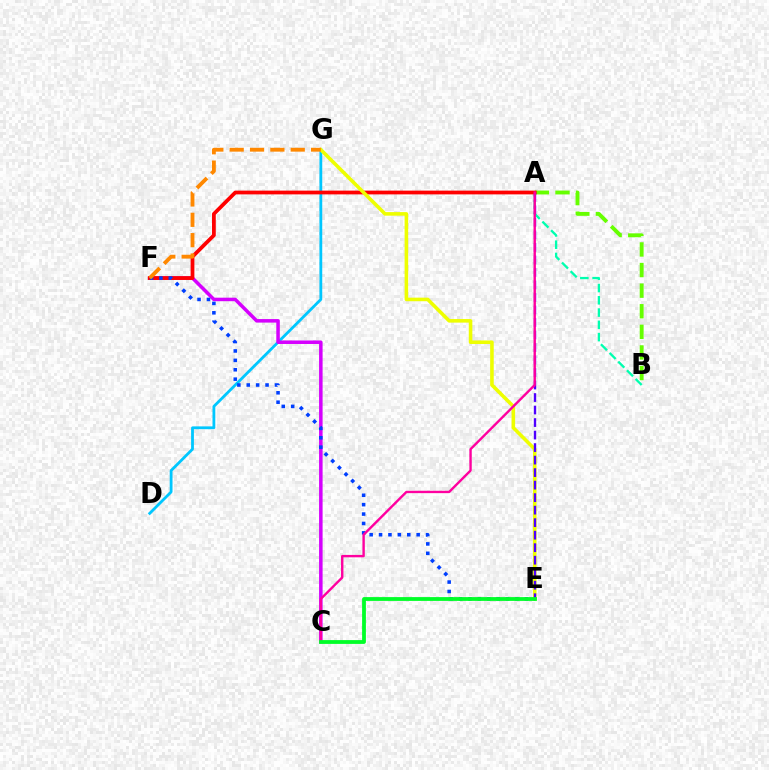{('D', 'G'): [{'color': '#00c7ff', 'line_style': 'solid', 'thickness': 2.01}], ('C', 'F'): [{'color': '#d600ff', 'line_style': 'solid', 'thickness': 2.53}], ('A', 'B'): [{'color': '#66ff00', 'line_style': 'dashed', 'thickness': 2.8}, {'color': '#00ffaf', 'line_style': 'dashed', 'thickness': 1.67}], ('A', 'F'): [{'color': '#ff0000', 'line_style': 'solid', 'thickness': 2.71}], ('E', 'G'): [{'color': '#eeff00', 'line_style': 'solid', 'thickness': 2.57}], ('A', 'E'): [{'color': '#4f00ff', 'line_style': 'dashed', 'thickness': 1.7}], ('E', 'F'): [{'color': '#003fff', 'line_style': 'dotted', 'thickness': 2.55}], ('F', 'G'): [{'color': '#ff8800', 'line_style': 'dashed', 'thickness': 2.76}], ('A', 'C'): [{'color': '#ff00a0', 'line_style': 'solid', 'thickness': 1.72}], ('C', 'E'): [{'color': '#00ff27', 'line_style': 'solid', 'thickness': 2.73}]}